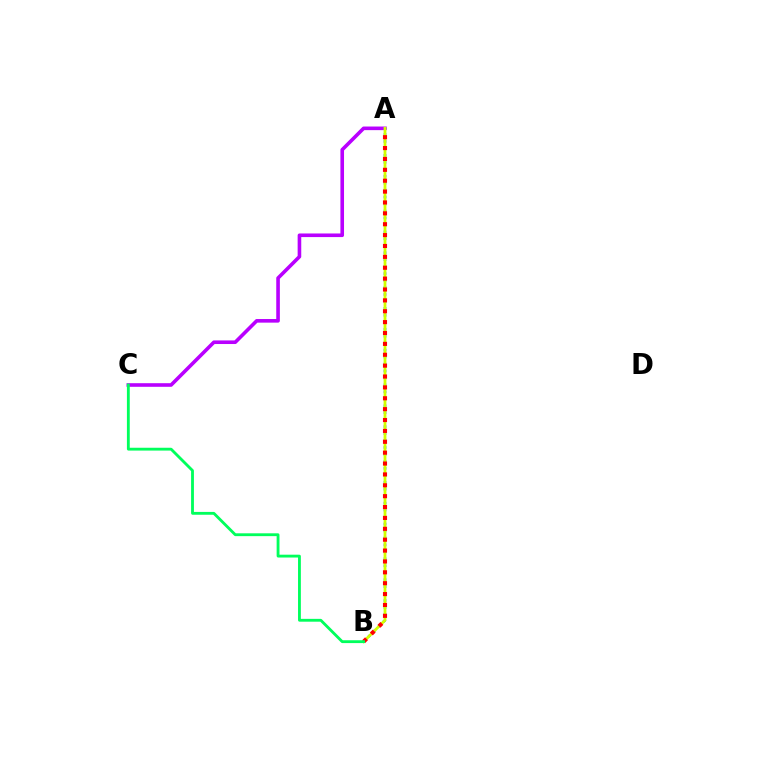{('A', 'C'): [{'color': '#b900ff', 'line_style': 'solid', 'thickness': 2.6}], ('A', 'B'): [{'color': '#0074ff', 'line_style': 'dotted', 'thickness': 1.89}, {'color': '#d1ff00', 'line_style': 'solid', 'thickness': 2.02}, {'color': '#ff0000', 'line_style': 'dotted', 'thickness': 2.96}], ('B', 'C'): [{'color': '#00ff5c', 'line_style': 'solid', 'thickness': 2.04}]}